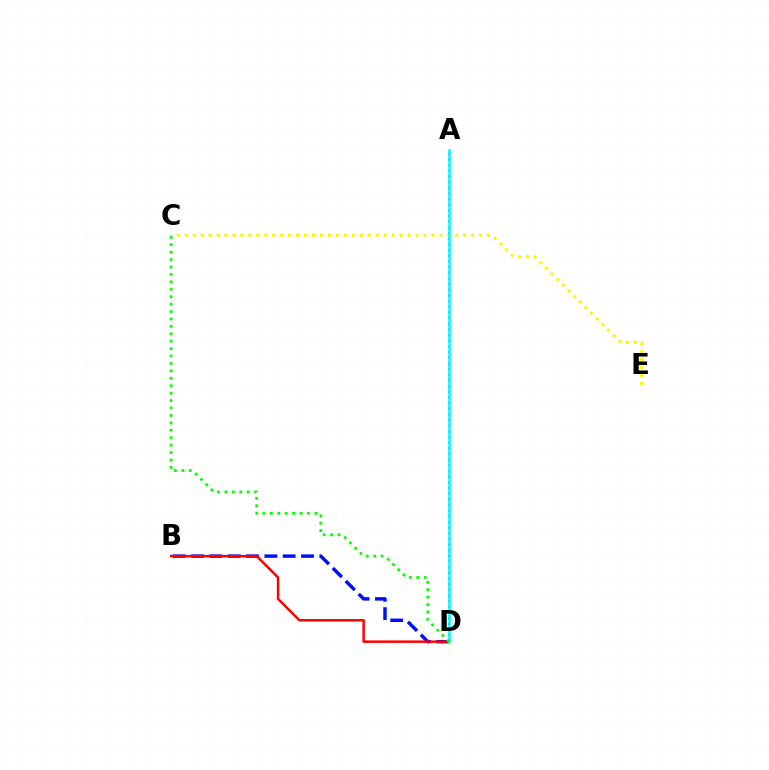{('C', 'E'): [{'color': '#fcf500', 'line_style': 'dotted', 'thickness': 2.16}], ('B', 'D'): [{'color': '#0010ff', 'line_style': 'dashed', 'thickness': 2.49}, {'color': '#ff0000', 'line_style': 'solid', 'thickness': 1.78}], ('A', 'D'): [{'color': '#ee00ff', 'line_style': 'dotted', 'thickness': 1.54}, {'color': '#00fff6', 'line_style': 'solid', 'thickness': 1.86}], ('C', 'D'): [{'color': '#08ff00', 'line_style': 'dotted', 'thickness': 2.02}]}